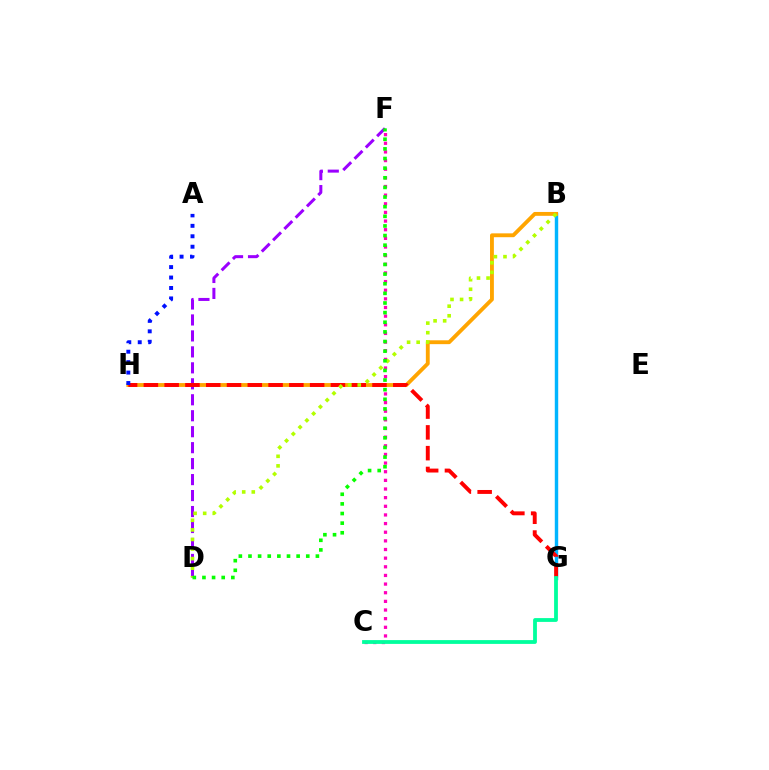{('B', 'G'): [{'color': '#00b5ff', 'line_style': 'solid', 'thickness': 2.46}], ('C', 'F'): [{'color': '#ff00bd', 'line_style': 'dotted', 'thickness': 2.35}], ('B', 'H'): [{'color': '#ffa500', 'line_style': 'solid', 'thickness': 2.77}], ('D', 'F'): [{'color': '#9b00ff', 'line_style': 'dashed', 'thickness': 2.17}, {'color': '#08ff00', 'line_style': 'dotted', 'thickness': 2.62}], ('G', 'H'): [{'color': '#ff0000', 'line_style': 'dashed', 'thickness': 2.82}], ('B', 'D'): [{'color': '#b3ff00', 'line_style': 'dotted', 'thickness': 2.6}], ('A', 'H'): [{'color': '#0010ff', 'line_style': 'dotted', 'thickness': 2.84}], ('C', 'G'): [{'color': '#00ff9d', 'line_style': 'solid', 'thickness': 2.73}]}